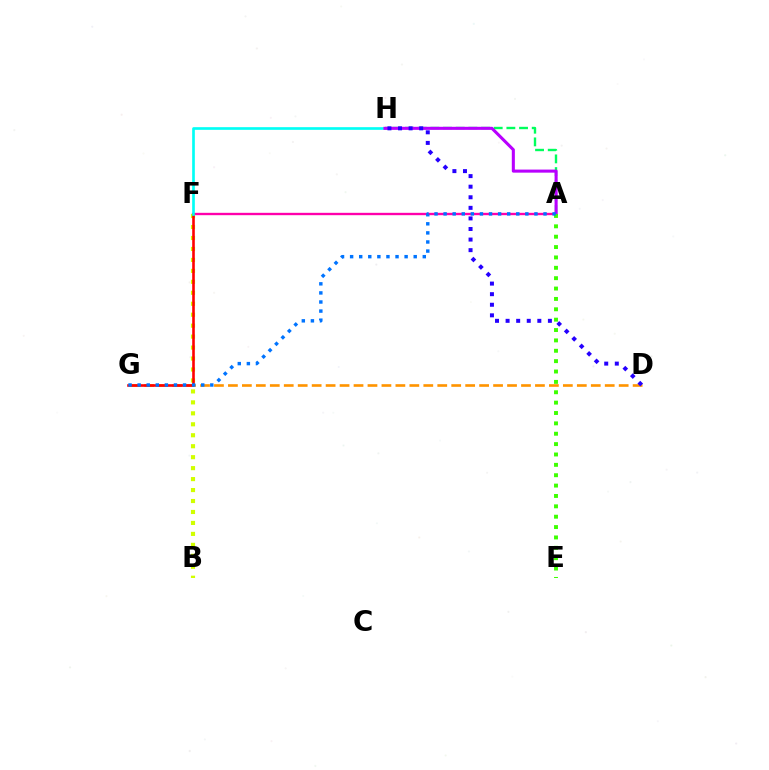{('A', 'F'): [{'color': '#ff00ac', 'line_style': 'solid', 'thickness': 1.7}], ('B', 'F'): [{'color': '#d1ff00', 'line_style': 'dotted', 'thickness': 2.98}], ('D', 'G'): [{'color': '#ff9400', 'line_style': 'dashed', 'thickness': 1.9}], ('F', 'G'): [{'color': '#ff0000', 'line_style': 'solid', 'thickness': 1.88}], ('F', 'H'): [{'color': '#00fff6', 'line_style': 'solid', 'thickness': 1.92}], ('A', 'H'): [{'color': '#00ff5c', 'line_style': 'dashed', 'thickness': 1.72}, {'color': '#b900ff', 'line_style': 'solid', 'thickness': 2.21}], ('A', 'E'): [{'color': '#3dff00', 'line_style': 'dotted', 'thickness': 2.82}], ('D', 'H'): [{'color': '#2500ff', 'line_style': 'dotted', 'thickness': 2.87}], ('A', 'G'): [{'color': '#0074ff', 'line_style': 'dotted', 'thickness': 2.47}]}